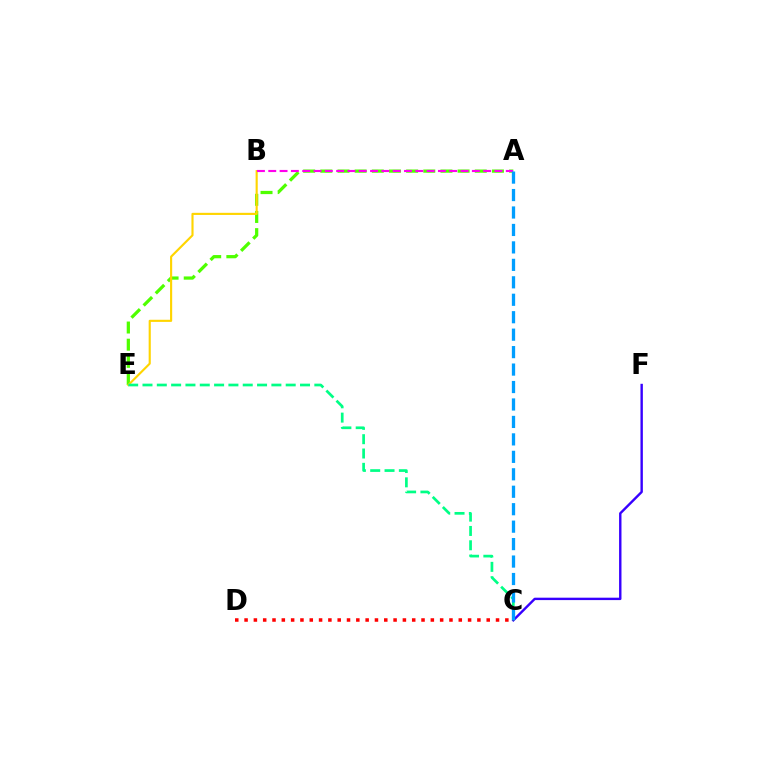{('C', 'F'): [{'color': '#3700ff', 'line_style': 'solid', 'thickness': 1.73}], ('A', 'E'): [{'color': '#4fff00', 'line_style': 'dashed', 'thickness': 2.33}], ('B', 'E'): [{'color': '#ffd500', 'line_style': 'solid', 'thickness': 1.54}], ('C', 'E'): [{'color': '#00ff86', 'line_style': 'dashed', 'thickness': 1.95}], ('A', 'B'): [{'color': '#ff00ed', 'line_style': 'dashed', 'thickness': 1.54}], ('C', 'D'): [{'color': '#ff0000', 'line_style': 'dotted', 'thickness': 2.53}], ('A', 'C'): [{'color': '#009eff', 'line_style': 'dashed', 'thickness': 2.37}]}